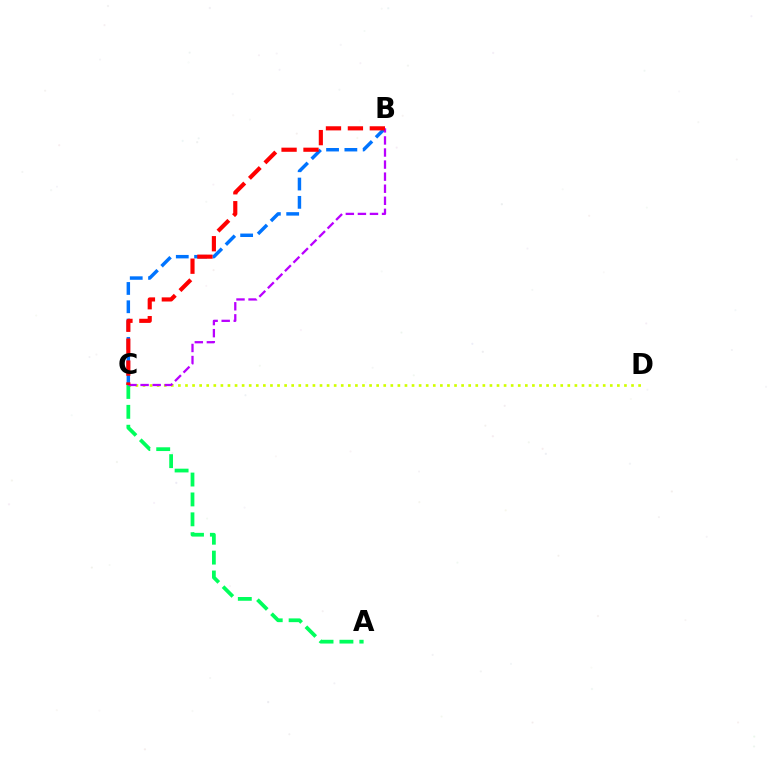{('C', 'D'): [{'color': '#d1ff00', 'line_style': 'dotted', 'thickness': 1.92}], ('B', 'C'): [{'color': '#0074ff', 'line_style': 'dashed', 'thickness': 2.49}, {'color': '#b900ff', 'line_style': 'dashed', 'thickness': 1.64}, {'color': '#ff0000', 'line_style': 'dashed', 'thickness': 2.98}], ('A', 'C'): [{'color': '#00ff5c', 'line_style': 'dashed', 'thickness': 2.7}]}